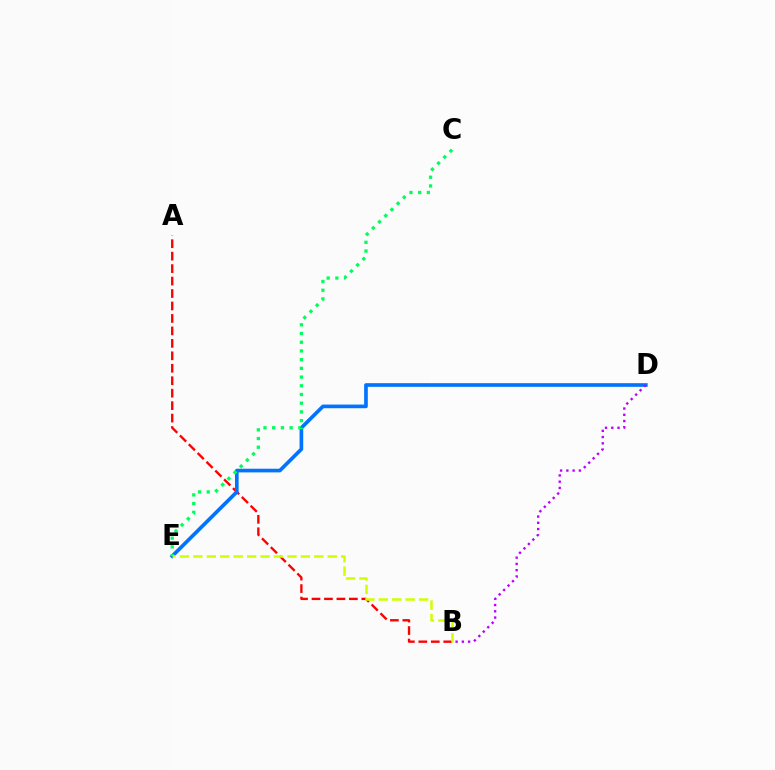{('A', 'B'): [{'color': '#ff0000', 'line_style': 'dashed', 'thickness': 1.69}], ('D', 'E'): [{'color': '#0074ff', 'line_style': 'solid', 'thickness': 2.64}], ('B', 'D'): [{'color': '#b900ff', 'line_style': 'dotted', 'thickness': 1.7}], ('C', 'E'): [{'color': '#00ff5c', 'line_style': 'dotted', 'thickness': 2.37}], ('B', 'E'): [{'color': '#d1ff00', 'line_style': 'dashed', 'thickness': 1.83}]}